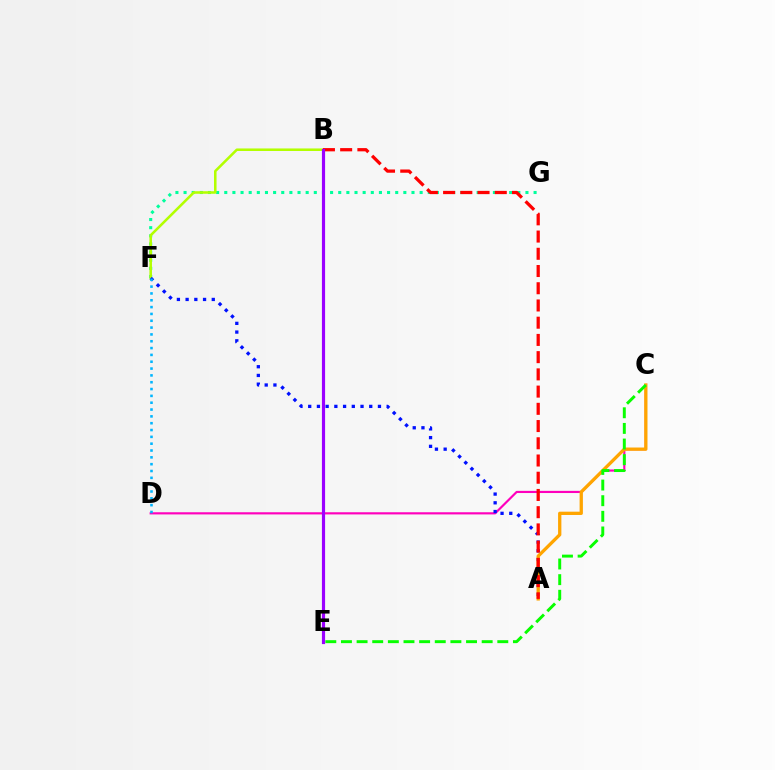{('C', 'D'): [{'color': '#ff00bd', 'line_style': 'solid', 'thickness': 1.56}], ('F', 'G'): [{'color': '#00ff9d', 'line_style': 'dotted', 'thickness': 2.21}], ('B', 'F'): [{'color': '#b3ff00', 'line_style': 'solid', 'thickness': 1.84}], ('A', 'F'): [{'color': '#0010ff', 'line_style': 'dotted', 'thickness': 2.37}], ('A', 'C'): [{'color': '#ffa500', 'line_style': 'solid', 'thickness': 2.37}], ('D', 'F'): [{'color': '#00b5ff', 'line_style': 'dotted', 'thickness': 1.86}], ('A', 'B'): [{'color': '#ff0000', 'line_style': 'dashed', 'thickness': 2.34}], ('C', 'E'): [{'color': '#08ff00', 'line_style': 'dashed', 'thickness': 2.12}], ('B', 'E'): [{'color': '#9b00ff', 'line_style': 'solid', 'thickness': 2.28}]}